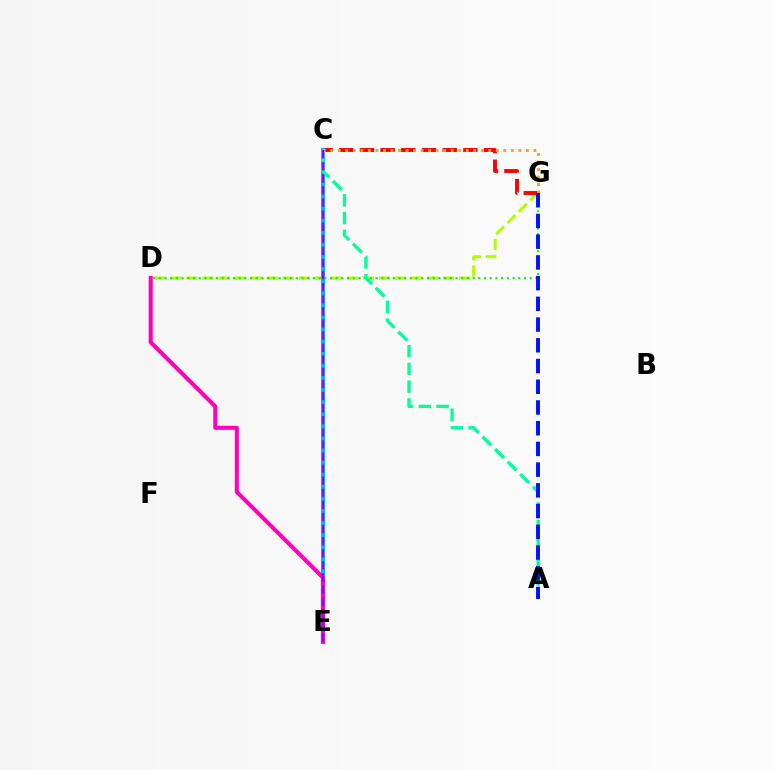{('D', 'G'): [{'color': '#b3ff00', 'line_style': 'dashed', 'thickness': 2.18}, {'color': '#08ff00', 'line_style': 'dotted', 'thickness': 1.55}], ('C', 'G'): [{'color': '#ff0000', 'line_style': 'dashed', 'thickness': 2.81}, {'color': '#ffa500', 'line_style': 'dotted', 'thickness': 2.04}], ('C', 'E'): [{'color': '#00b5ff', 'line_style': 'solid', 'thickness': 2.89}, {'color': '#9b00ff', 'line_style': 'dashed', 'thickness': 1.64}], ('A', 'C'): [{'color': '#00ff9d', 'line_style': 'dashed', 'thickness': 2.41}], ('D', 'E'): [{'color': '#ff00bd', 'line_style': 'solid', 'thickness': 2.92}], ('A', 'G'): [{'color': '#0010ff', 'line_style': 'dashed', 'thickness': 2.82}]}